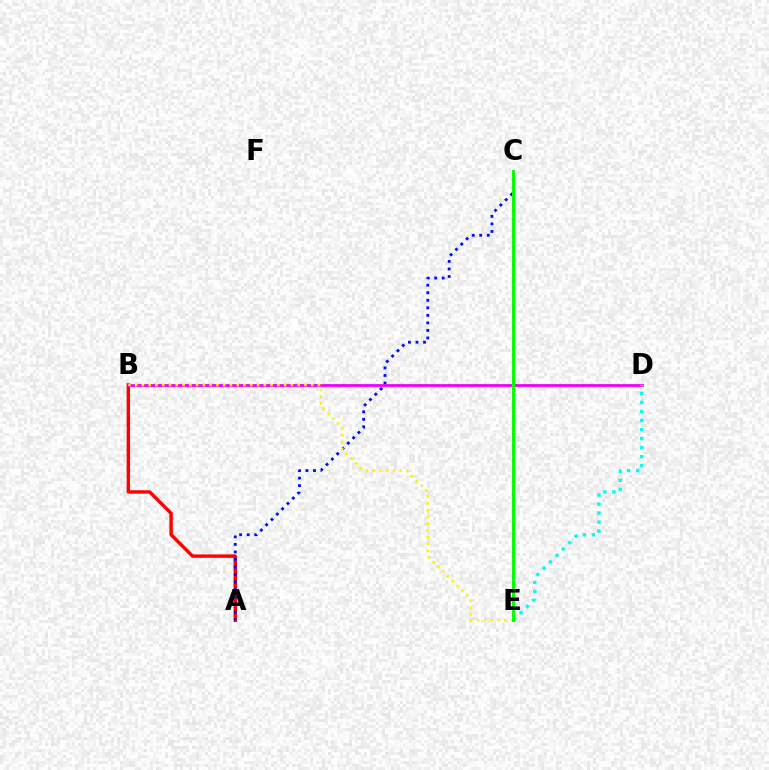{('A', 'B'): [{'color': '#ff0000', 'line_style': 'solid', 'thickness': 2.45}], ('A', 'C'): [{'color': '#0010ff', 'line_style': 'dotted', 'thickness': 2.05}], ('B', 'D'): [{'color': '#ee00ff', 'line_style': 'solid', 'thickness': 2.01}], ('D', 'E'): [{'color': '#00fff6', 'line_style': 'dotted', 'thickness': 2.45}], ('B', 'E'): [{'color': '#fcf500', 'line_style': 'dotted', 'thickness': 1.84}], ('C', 'E'): [{'color': '#08ff00', 'line_style': 'solid', 'thickness': 2.14}]}